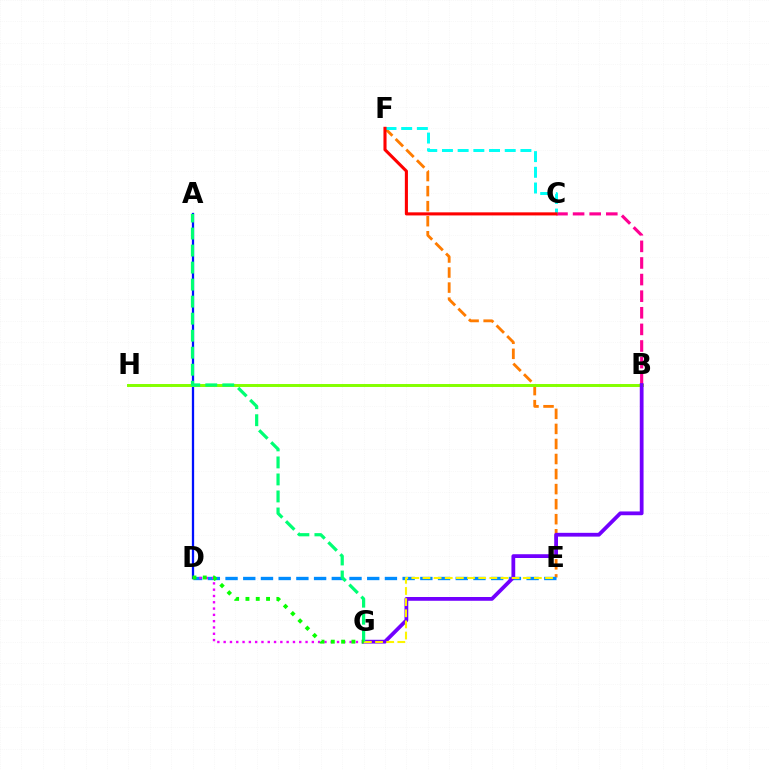{('A', 'D'): [{'color': '#0010ff', 'line_style': 'solid', 'thickness': 1.64}], ('B', 'C'): [{'color': '#ff0094', 'line_style': 'dashed', 'thickness': 2.26}], ('E', 'F'): [{'color': '#ff7c00', 'line_style': 'dashed', 'thickness': 2.04}], ('B', 'H'): [{'color': '#84ff00', 'line_style': 'solid', 'thickness': 2.13}], ('D', 'E'): [{'color': '#008cff', 'line_style': 'dashed', 'thickness': 2.41}], ('B', 'G'): [{'color': '#7200ff', 'line_style': 'solid', 'thickness': 2.72}], ('E', 'G'): [{'color': '#fcf500', 'line_style': 'dashed', 'thickness': 1.51}], ('D', 'G'): [{'color': '#ee00ff', 'line_style': 'dotted', 'thickness': 1.71}, {'color': '#08ff00', 'line_style': 'dotted', 'thickness': 2.8}], ('C', 'F'): [{'color': '#00fff6', 'line_style': 'dashed', 'thickness': 2.13}, {'color': '#ff0000', 'line_style': 'solid', 'thickness': 2.22}], ('A', 'G'): [{'color': '#00ff74', 'line_style': 'dashed', 'thickness': 2.31}]}